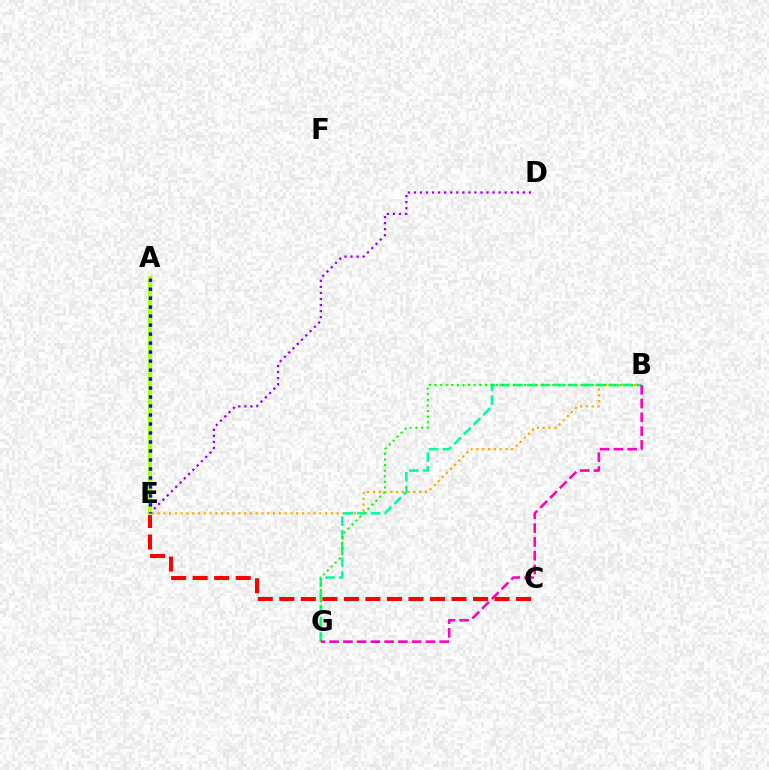{('B', 'E'): [{'color': '#ffa500', 'line_style': 'dotted', 'thickness': 1.57}], ('B', 'G'): [{'color': '#00ff9d', 'line_style': 'dashed', 'thickness': 1.86}, {'color': '#08ff00', 'line_style': 'dotted', 'thickness': 1.53}, {'color': '#ff00bd', 'line_style': 'dashed', 'thickness': 1.87}], ('D', 'E'): [{'color': '#9b00ff', 'line_style': 'dotted', 'thickness': 1.64}], ('A', 'E'): [{'color': '#00b5ff', 'line_style': 'dotted', 'thickness': 2.03}, {'color': '#b3ff00', 'line_style': 'solid', 'thickness': 2.97}, {'color': '#0010ff', 'line_style': 'dotted', 'thickness': 2.44}], ('C', 'E'): [{'color': '#ff0000', 'line_style': 'dashed', 'thickness': 2.92}]}